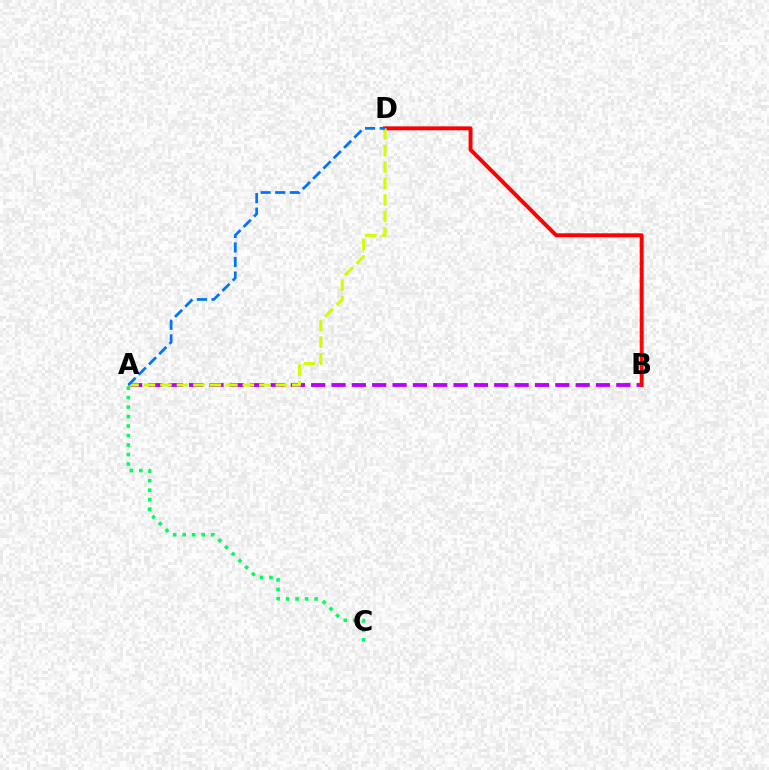{('A', 'B'): [{'color': '#b900ff', 'line_style': 'dashed', 'thickness': 2.76}], ('A', 'C'): [{'color': '#00ff5c', 'line_style': 'dotted', 'thickness': 2.58}], ('B', 'D'): [{'color': '#ff0000', 'line_style': 'solid', 'thickness': 2.83}], ('A', 'D'): [{'color': '#d1ff00', 'line_style': 'dashed', 'thickness': 2.24}, {'color': '#0074ff', 'line_style': 'dashed', 'thickness': 1.98}]}